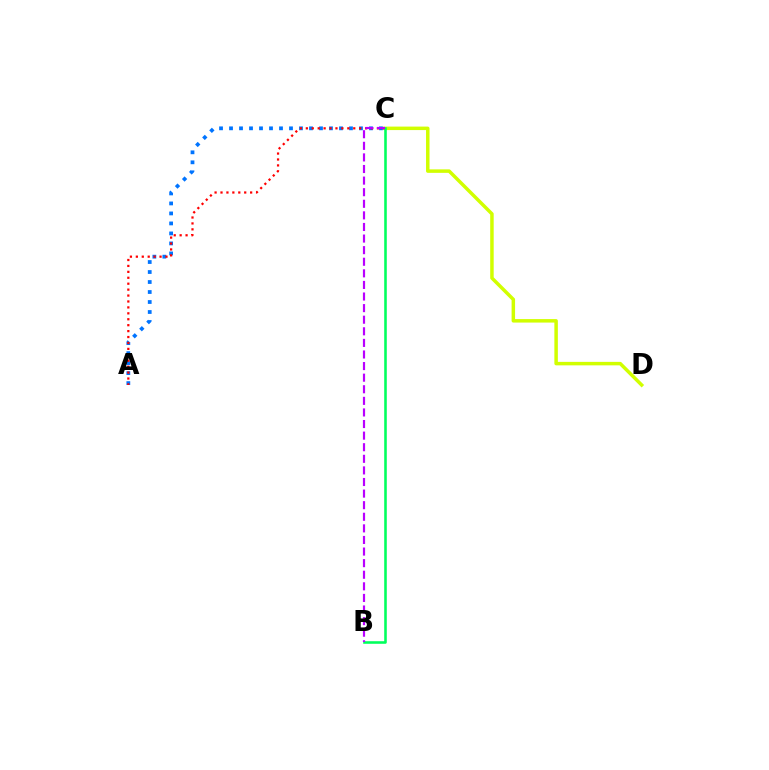{('C', 'D'): [{'color': '#d1ff00', 'line_style': 'solid', 'thickness': 2.51}], ('A', 'C'): [{'color': '#0074ff', 'line_style': 'dotted', 'thickness': 2.72}, {'color': '#ff0000', 'line_style': 'dotted', 'thickness': 1.61}], ('B', 'C'): [{'color': '#00ff5c', 'line_style': 'solid', 'thickness': 1.86}, {'color': '#b900ff', 'line_style': 'dashed', 'thickness': 1.57}]}